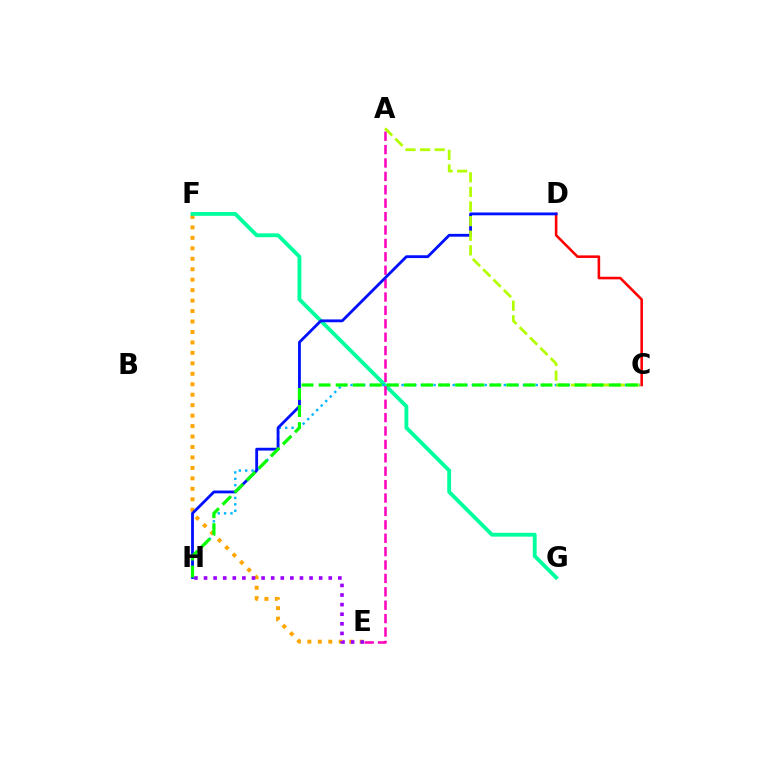{('E', 'F'): [{'color': '#ffa500', 'line_style': 'dotted', 'thickness': 2.84}], ('F', 'G'): [{'color': '#00ff9d', 'line_style': 'solid', 'thickness': 2.76}], ('C', 'H'): [{'color': '#00b5ff', 'line_style': 'dotted', 'thickness': 1.74}, {'color': '#08ff00', 'line_style': 'dashed', 'thickness': 2.32}], ('C', 'D'): [{'color': '#ff0000', 'line_style': 'solid', 'thickness': 1.86}], ('A', 'E'): [{'color': '#ff00bd', 'line_style': 'dashed', 'thickness': 1.82}], ('D', 'H'): [{'color': '#0010ff', 'line_style': 'solid', 'thickness': 2.03}], ('A', 'C'): [{'color': '#b3ff00', 'line_style': 'dashed', 'thickness': 1.98}], ('E', 'H'): [{'color': '#9b00ff', 'line_style': 'dotted', 'thickness': 2.61}]}